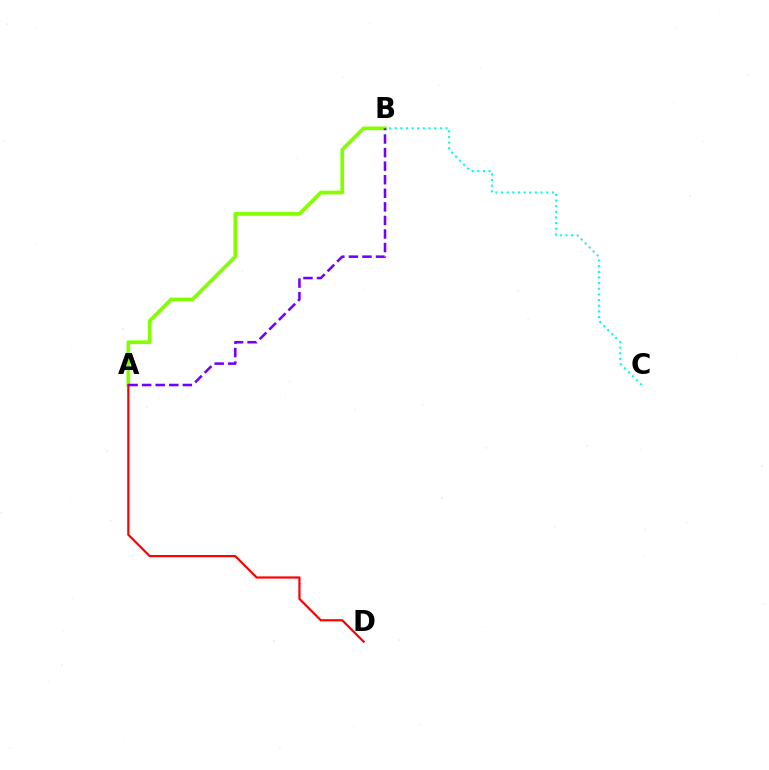{('A', 'B'): [{'color': '#84ff00', 'line_style': 'solid', 'thickness': 2.67}, {'color': '#7200ff', 'line_style': 'dashed', 'thickness': 1.84}], ('A', 'D'): [{'color': '#ff0000', 'line_style': 'solid', 'thickness': 1.59}], ('B', 'C'): [{'color': '#00fff6', 'line_style': 'dotted', 'thickness': 1.53}]}